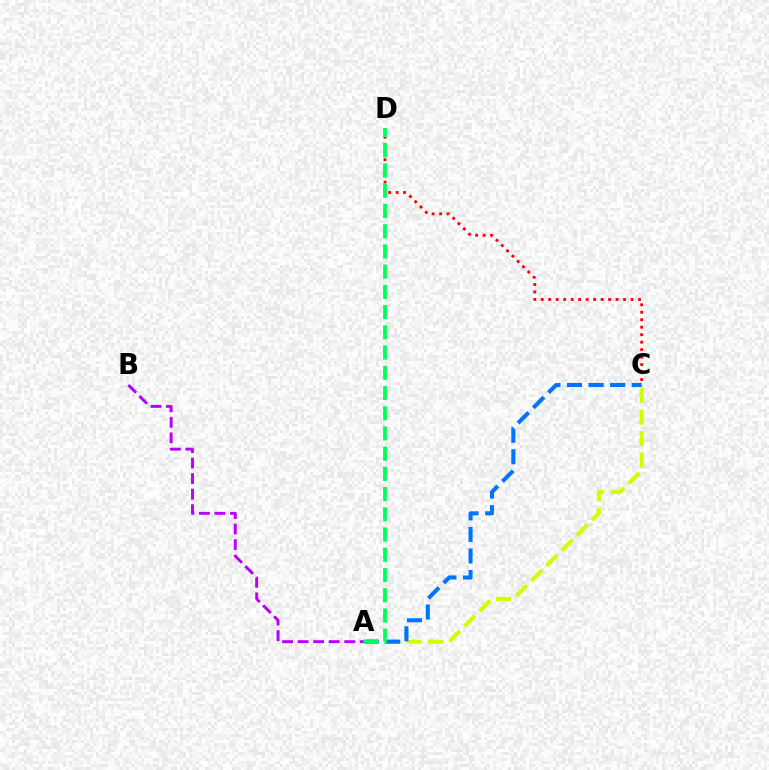{('A', 'C'): [{'color': '#d1ff00', 'line_style': 'dashed', 'thickness': 2.91}, {'color': '#0074ff', 'line_style': 'dashed', 'thickness': 2.93}], ('C', 'D'): [{'color': '#ff0000', 'line_style': 'dotted', 'thickness': 2.03}], ('A', 'D'): [{'color': '#00ff5c', 'line_style': 'dashed', 'thickness': 2.75}], ('A', 'B'): [{'color': '#b900ff', 'line_style': 'dashed', 'thickness': 2.11}]}